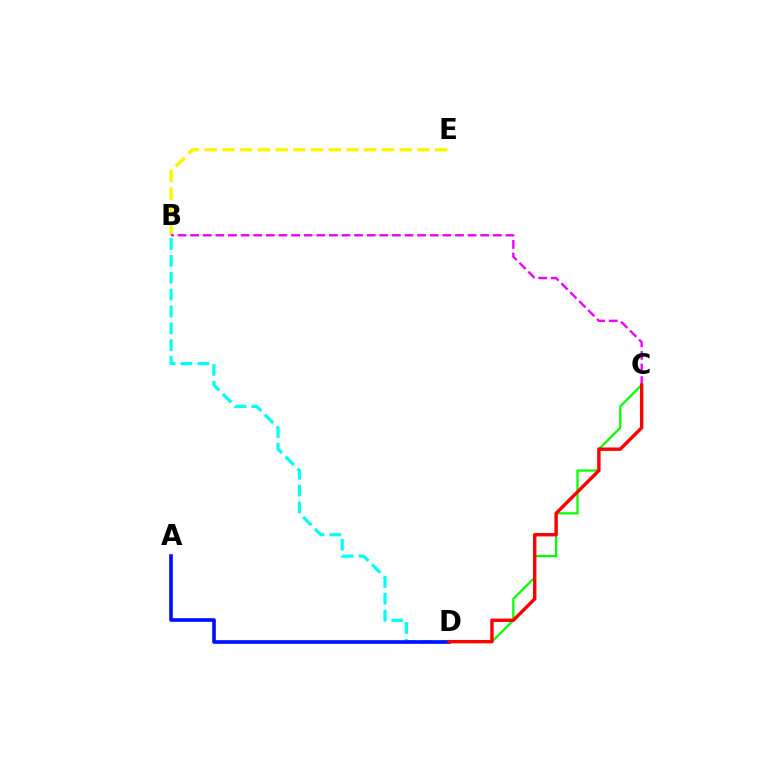{('B', 'D'): [{'color': '#00fff6', 'line_style': 'dashed', 'thickness': 2.29}], ('C', 'D'): [{'color': '#08ff00', 'line_style': 'solid', 'thickness': 1.64}, {'color': '#ff0000', 'line_style': 'solid', 'thickness': 2.44}], ('B', 'E'): [{'color': '#fcf500', 'line_style': 'dashed', 'thickness': 2.41}], ('B', 'C'): [{'color': '#ee00ff', 'line_style': 'dashed', 'thickness': 1.71}], ('A', 'D'): [{'color': '#0010ff', 'line_style': 'solid', 'thickness': 2.62}]}